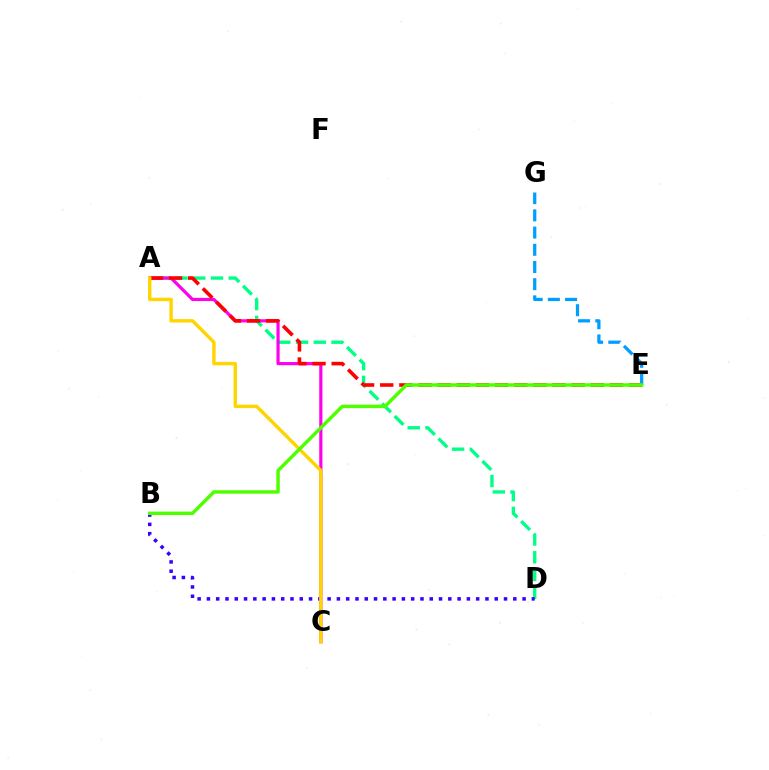{('A', 'D'): [{'color': '#00ff86', 'line_style': 'dashed', 'thickness': 2.41}], ('A', 'C'): [{'color': '#ff00ed', 'line_style': 'solid', 'thickness': 2.29}, {'color': '#ffd500', 'line_style': 'solid', 'thickness': 2.46}], ('A', 'E'): [{'color': '#ff0000', 'line_style': 'dashed', 'thickness': 2.6}], ('E', 'G'): [{'color': '#009eff', 'line_style': 'dashed', 'thickness': 2.34}], ('B', 'D'): [{'color': '#3700ff', 'line_style': 'dotted', 'thickness': 2.52}], ('B', 'E'): [{'color': '#4fff00', 'line_style': 'solid', 'thickness': 2.49}]}